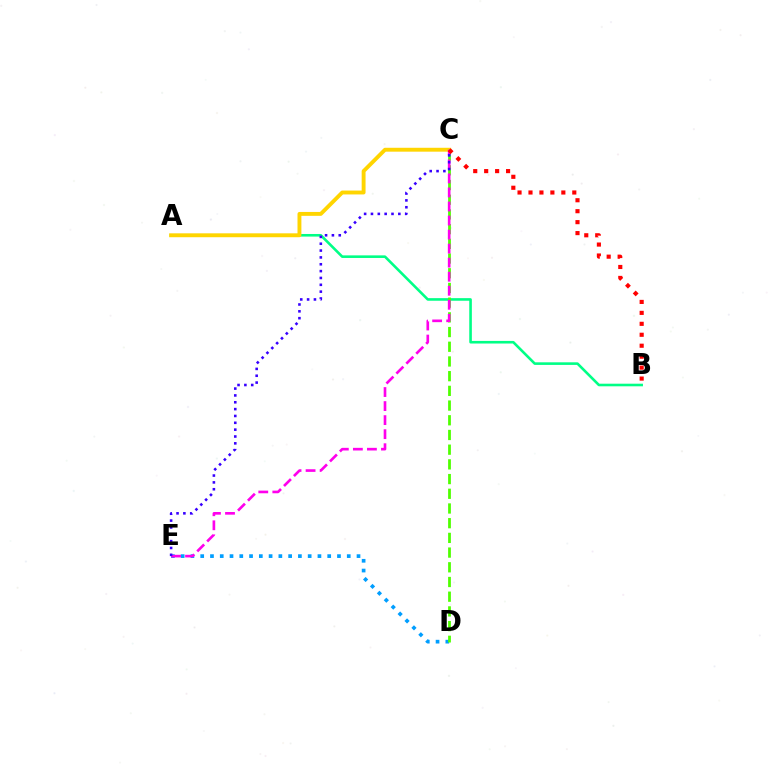{('D', 'E'): [{'color': '#009eff', 'line_style': 'dotted', 'thickness': 2.65}], ('A', 'B'): [{'color': '#00ff86', 'line_style': 'solid', 'thickness': 1.87}], ('A', 'C'): [{'color': '#ffd500', 'line_style': 'solid', 'thickness': 2.8}], ('C', 'D'): [{'color': '#4fff00', 'line_style': 'dashed', 'thickness': 2.0}], ('C', 'E'): [{'color': '#ff00ed', 'line_style': 'dashed', 'thickness': 1.91}, {'color': '#3700ff', 'line_style': 'dotted', 'thickness': 1.86}], ('B', 'C'): [{'color': '#ff0000', 'line_style': 'dotted', 'thickness': 2.98}]}